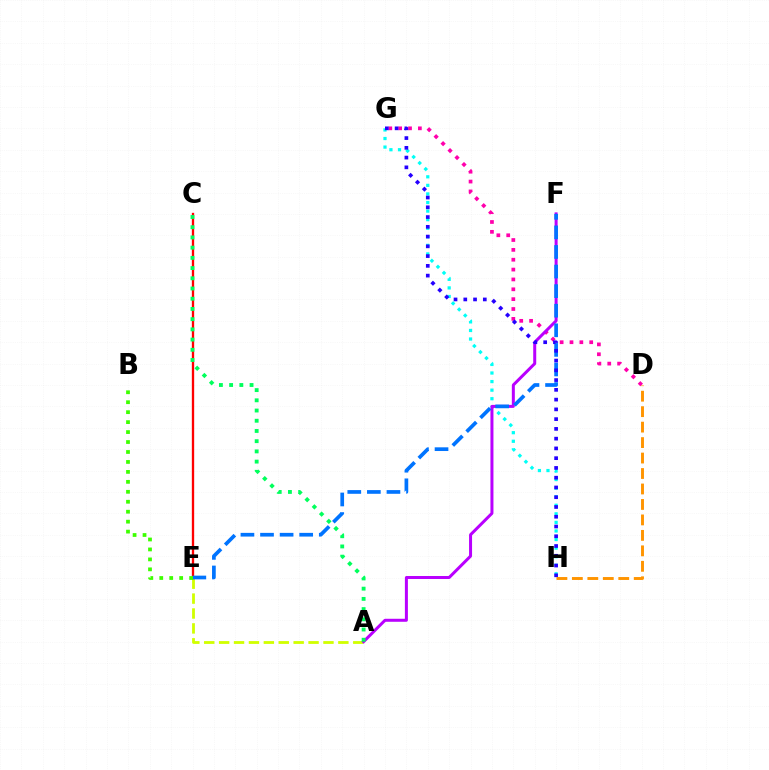{('A', 'E'): [{'color': '#d1ff00', 'line_style': 'dashed', 'thickness': 2.02}], ('G', 'H'): [{'color': '#00fff6', 'line_style': 'dotted', 'thickness': 2.33}, {'color': '#2500ff', 'line_style': 'dotted', 'thickness': 2.65}], ('C', 'E'): [{'color': '#ff0000', 'line_style': 'solid', 'thickness': 1.68}], ('D', 'G'): [{'color': '#ff00ac', 'line_style': 'dotted', 'thickness': 2.68}], ('A', 'F'): [{'color': '#b900ff', 'line_style': 'solid', 'thickness': 2.16}], ('A', 'C'): [{'color': '#00ff5c', 'line_style': 'dotted', 'thickness': 2.78}], ('E', 'F'): [{'color': '#0074ff', 'line_style': 'dashed', 'thickness': 2.66}], ('B', 'E'): [{'color': '#3dff00', 'line_style': 'dotted', 'thickness': 2.7}], ('D', 'H'): [{'color': '#ff9400', 'line_style': 'dashed', 'thickness': 2.1}]}